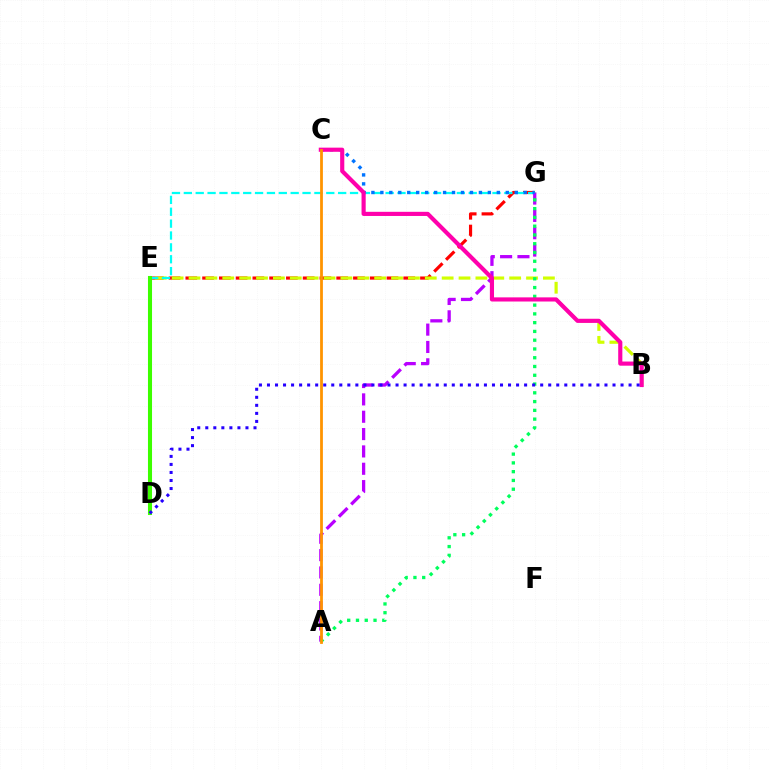{('E', 'G'): [{'color': '#ff0000', 'line_style': 'dashed', 'thickness': 2.28}, {'color': '#00fff6', 'line_style': 'dashed', 'thickness': 1.61}], ('B', 'E'): [{'color': '#d1ff00', 'line_style': 'dashed', 'thickness': 2.29}], ('A', 'G'): [{'color': '#b900ff', 'line_style': 'dashed', 'thickness': 2.36}, {'color': '#00ff5c', 'line_style': 'dotted', 'thickness': 2.38}], ('C', 'G'): [{'color': '#0074ff', 'line_style': 'dotted', 'thickness': 2.43}], ('D', 'E'): [{'color': '#3dff00', 'line_style': 'solid', 'thickness': 2.93}], ('B', 'C'): [{'color': '#ff00ac', 'line_style': 'solid', 'thickness': 2.98}], ('B', 'D'): [{'color': '#2500ff', 'line_style': 'dotted', 'thickness': 2.18}], ('A', 'C'): [{'color': '#ff9400', 'line_style': 'solid', 'thickness': 2.0}]}